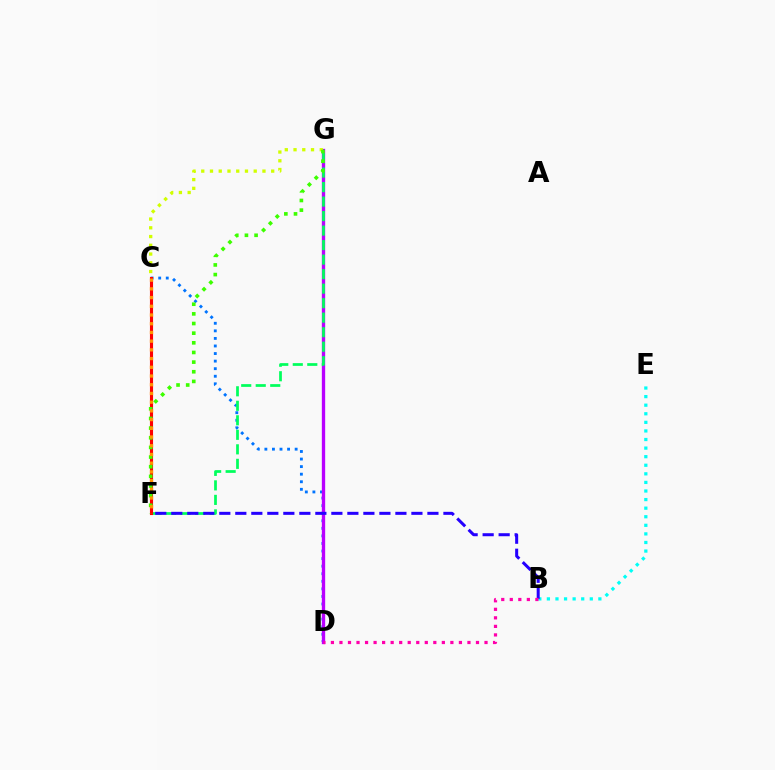{('C', 'D'): [{'color': '#0074ff', 'line_style': 'dotted', 'thickness': 2.06}], ('B', 'E'): [{'color': '#00fff6', 'line_style': 'dotted', 'thickness': 2.33}], ('D', 'G'): [{'color': '#b900ff', 'line_style': 'solid', 'thickness': 2.4}], ('C', 'G'): [{'color': '#d1ff00', 'line_style': 'dotted', 'thickness': 2.38}], ('F', 'G'): [{'color': '#00ff5c', 'line_style': 'dashed', 'thickness': 1.97}, {'color': '#3dff00', 'line_style': 'dotted', 'thickness': 2.62}], ('B', 'F'): [{'color': '#2500ff', 'line_style': 'dashed', 'thickness': 2.17}], ('C', 'F'): [{'color': '#ff0000', 'line_style': 'solid', 'thickness': 2.24}, {'color': '#ff9400', 'line_style': 'dotted', 'thickness': 2.37}], ('B', 'D'): [{'color': '#ff00ac', 'line_style': 'dotted', 'thickness': 2.32}]}